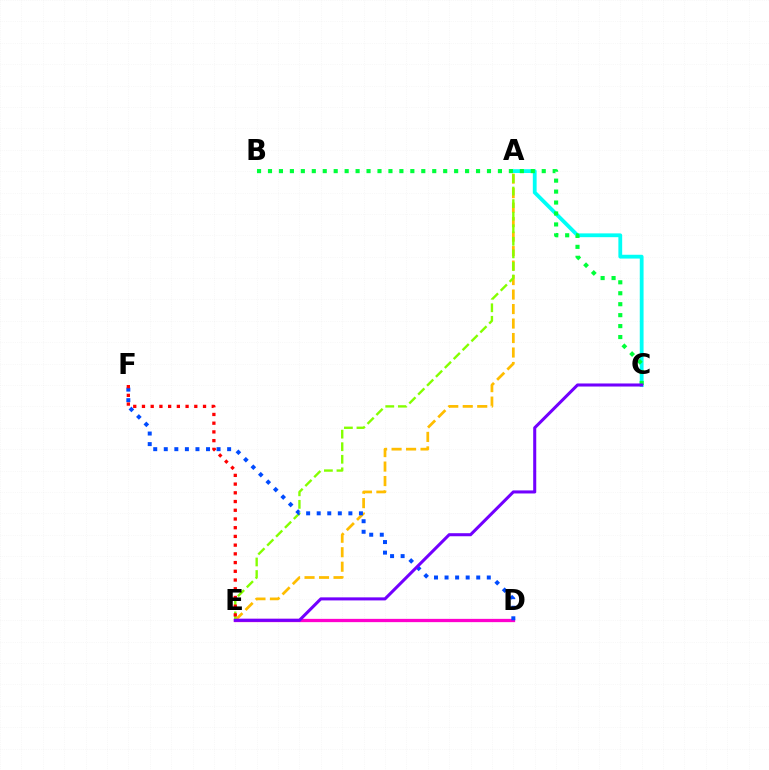{('A', 'C'): [{'color': '#00fff6', 'line_style': 'solid', 'thickness': 2.73}], ('B', 'C'): [{'color': '#00ff39', 'line_style': 'dotted', 'thickness': 2.97}], ('A', 'E'): [{'color': '#ffbd00', 'line_style': 'dashed', 'thickness': 1.97}, {'color': '#84ff00', 'line_style': 'dashed', 'thickness': 1.71}], ('D', 'E'): [{'color': '#ff00cf', 'line_style': 'solid', 'thickness': 2.36}], ('D', 'F'): [{'color': '#004bff', 'line_style': 'dotted', 'thickness': 2.87}], ('C', 'E'): [{'color': '#7200ff', 'line_style': 'solid', 'thickness': 2.2}], ('E', 'F'): [{'color': '#ff0000', 'line_style': 'dotted', 'thickness': 2.37}]}